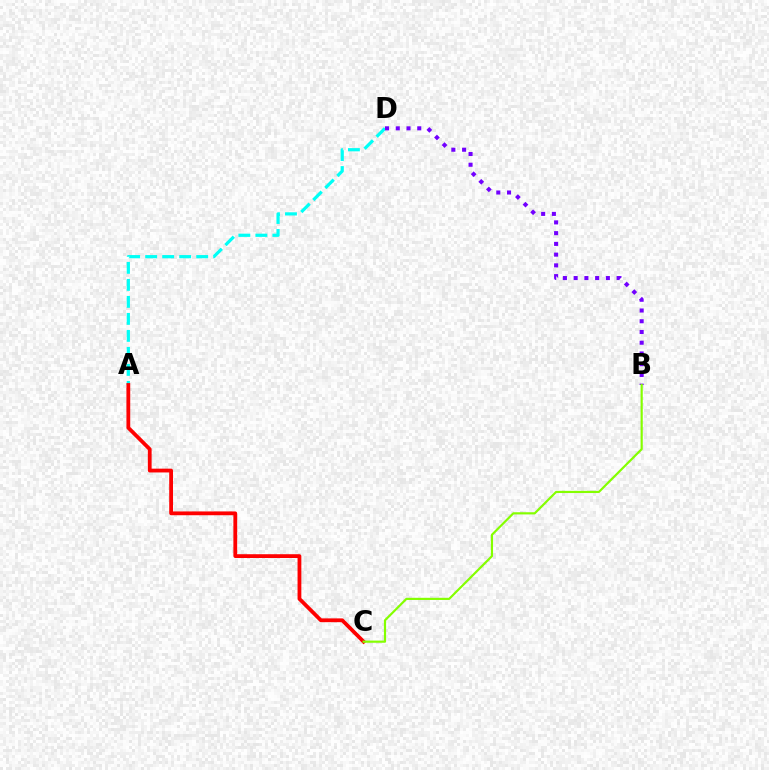{('A', 'D'): [{'color': '#00fff6', 'line_style': 'dashed', 'thickness': 2.31}], ('A', 'C'): [{'color': '#ff0000', 'line_style': 'solid', 'thickness': 2.73}], ('B', 'D'): [{'color': '#7200ff', 'line_style': 'dotted', 'thickness': 2.92}], ('B', 'C'): [{'color': '#84ff00', 'line_style': 'solid', 'thickness': 1.57}]}